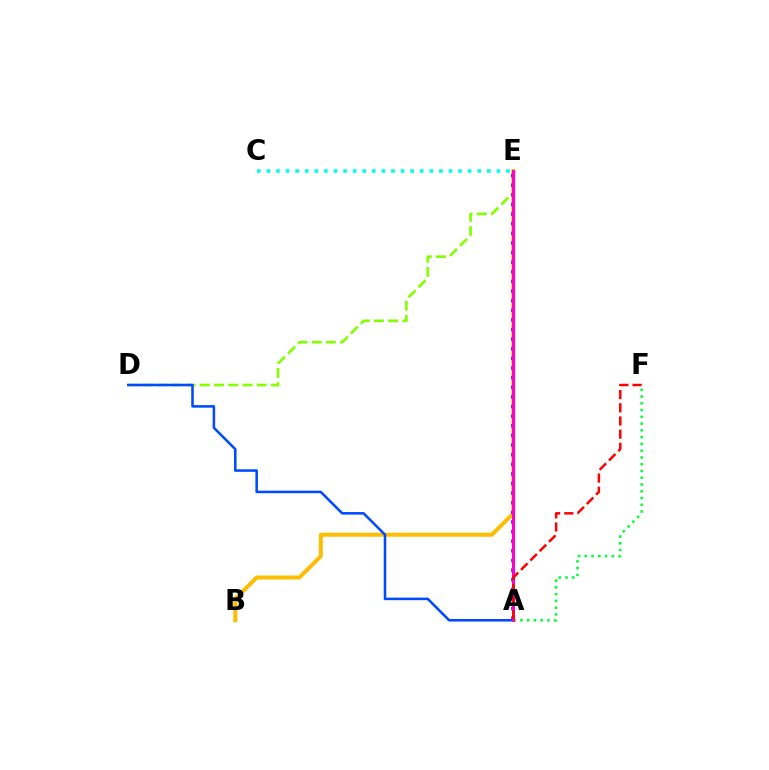{('D', 'E'): [{'color': '#84ff00', 'line_style': 'dashed', 'thickness': 1.93}], ('B', 'E'): [{'color': '#ffbd00', 'line_style': 'solid', 'thickness': 2.87}], ('A', 'D'): [{'color': '#004bff', 'line_style': 'solid', 'thickness': 1.83}], ('A', 'F'): [{'color': '#00ff39', 'line_style': 'dotted', 'thickness': 1.84}, {'color': '#ff0000', 'line_style': 'dashed', 'thickness': 1.79}], ('A', 'E'): [{'color': '#7200ff', 'line_style': 'dotted', 'thickness': 2.61}, {'color': '#ff00cf', 'line_style': 'solid', 'thickness': 2.16}], ('C', 'E'): [{'color': '#00fff6', 'line_style': 'dotted', 'thickness': 2.6}]}